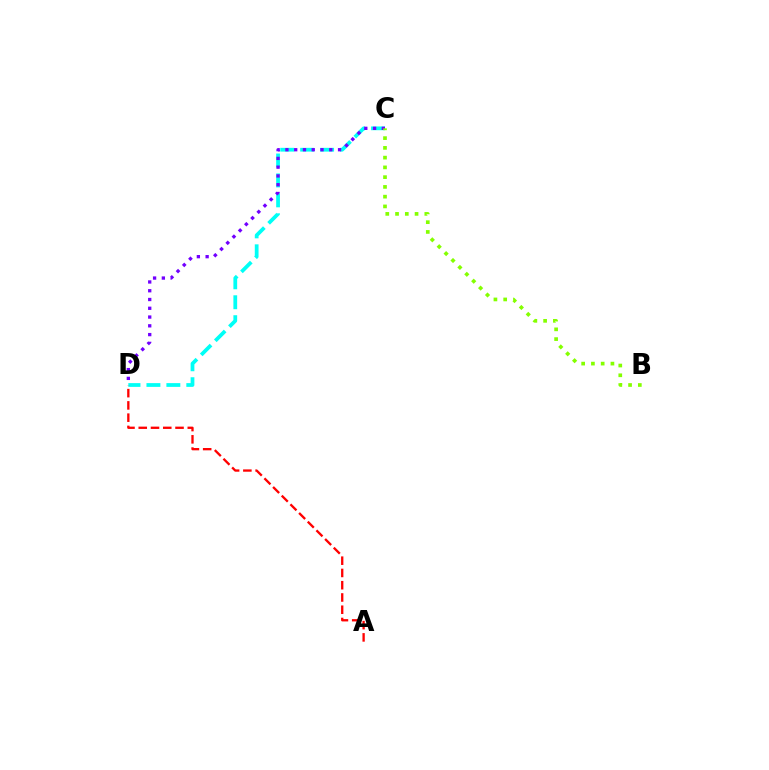{('C', 'D'): [{'color': '#00fff6', 'line_style': 'dashed', 'thickness': 2.71}, {'color': '#7200ff', 'line_style': 'dotted', 'thickness': 2.38}], ('A', 'D'): [{'color': '#ff0000', 'line_style': 'dashed', 'thickness': 1.67}], ('B', 'C'): [{'color': '#84ff00', 'line_style': 'dotted', 'thickness': 2.65}]}